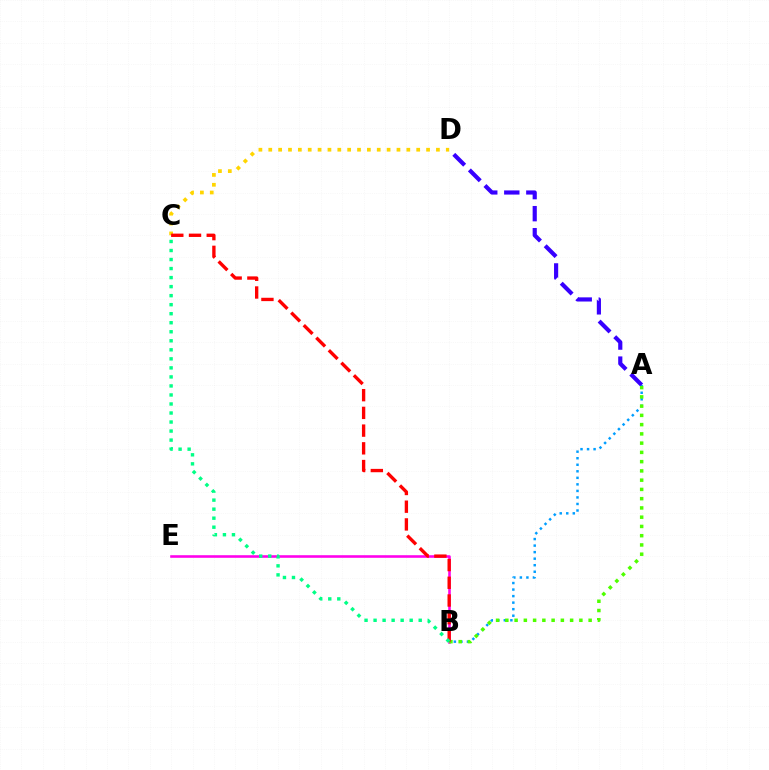{('B', 'E'): [{'color': '#ff00ed', 'line_style': 'solid', 'thickness': 1.86}], ('A', 'B'): [{'color': '#009eff', 'line_style': 'dotted', 'thickness': 1.78}, {'color': '#4fff00', 'line_style': 'dotted', 'thickness': 2.51}], ('A', 'D'): [{'color': '#3700ff', 'line_style': 'dashed', 'thickness': 3.0}], ('C', 'D'): [{'color': '#ffd500', 'line_style': 'dotted', 'thickness': 2.68}], ('B', 'C'): [{'color': '#ff0000', 'line_style': 'dashed', 'thickness': 2.41}, {'color': '#00ff86', 'line_style': 'dotted', 'thickness': 2.45}]}